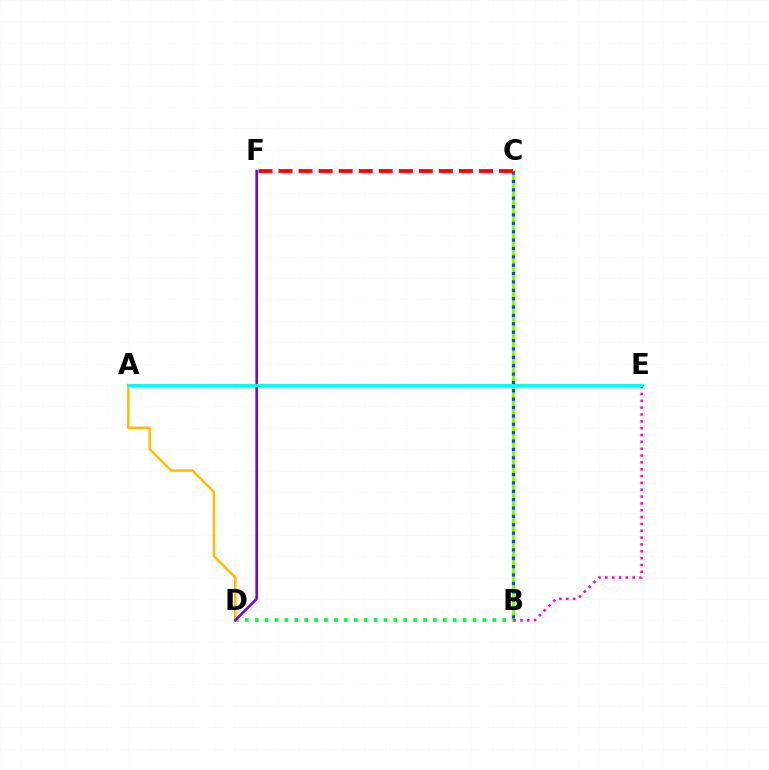{('B', 'D'): [{'color': '#00ff39', 'line_style': 'dotted', 'thickness': 2.69}], ('B', 'C'): [{'color': '#84ff00', 'line_style': 'solid', 'thickness': 2.38}, {'color': '#004bff', 'line_style': 'dotted', 'thickness': 2.28}], ('B', 'E'): [{'color': '#ff00cf', 'line_style': 'dotted', 'thickness': 1.86}], ('A', 'D'): [{'color': '#ffbd00', 'line_style': 'solid', 'thickness': 1.79}], ('C', 'F'): [{'color': '#ff0000', 'line_style': 'dashed', 'thickness': 2.72}], ('D', 'F'): [{'color': '#7200ff', 'line_style': 'solid', 'thickness': 1.87}], ('A', 'E'): [{'color': '#00fff6', 'line_style': 'solid', 'thickness': 2.19}]}